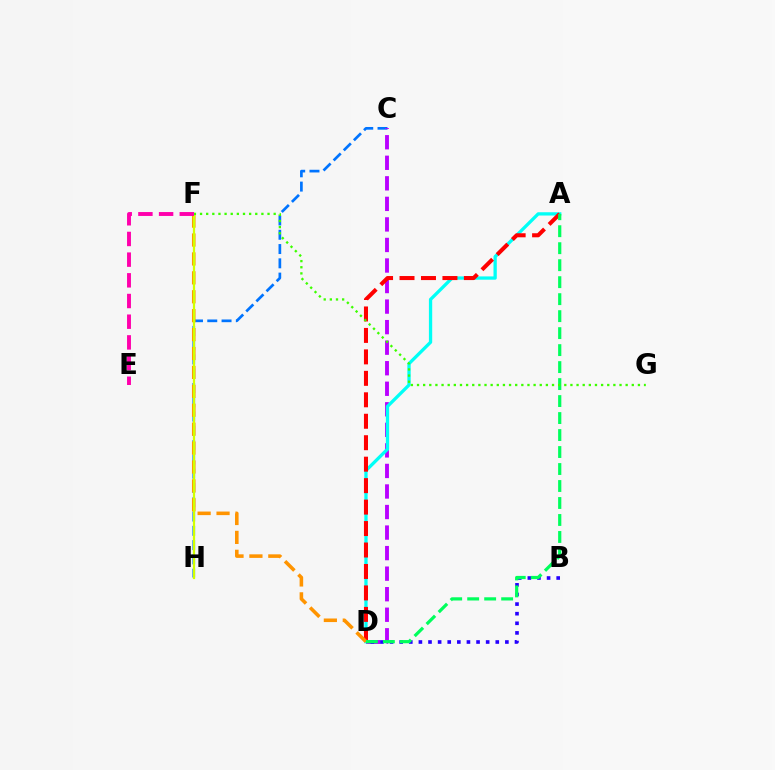{('C', 'H'): [{'color': '#0074ff', 'line_style': 'dashed', 'thickness': 1.94}], ('C', 'D'): [{'color': '#b900ff', 'line_style': 'dashed', 'thickness': 2.79}], ('B', 'D'): [{'color': '#2500ff', 'line_style': 'dotted', 'thickness': 2.61}], ('A', 'D'): [{'color': '#00fff6', 'line_style': 'solid', 'thickness': 2.37}, {'color': '#ff0000', 'line_style': 'dashed', 'thickness': 2.92}, {'color': '#00ff5c', 'line_style': 'dashed', 'thickness': 2.31}], ('D', 'F'): [{'color': '#ff9400', 'line_style': 'dashed', 'thickness': 2.57}], ('F', 'H'): [{'color': '#d1ff00', 'line_style': 'solid', 'thickness': 1.61}], ('F', 'G'): [{'color': '#3dff00', 'line_style': 'dotted', 'thickness': 1.67}], ('E', 'F'): [{'color': '#ff00ac', 'line_style': 'dashed', 'thickness': 2.81}]}